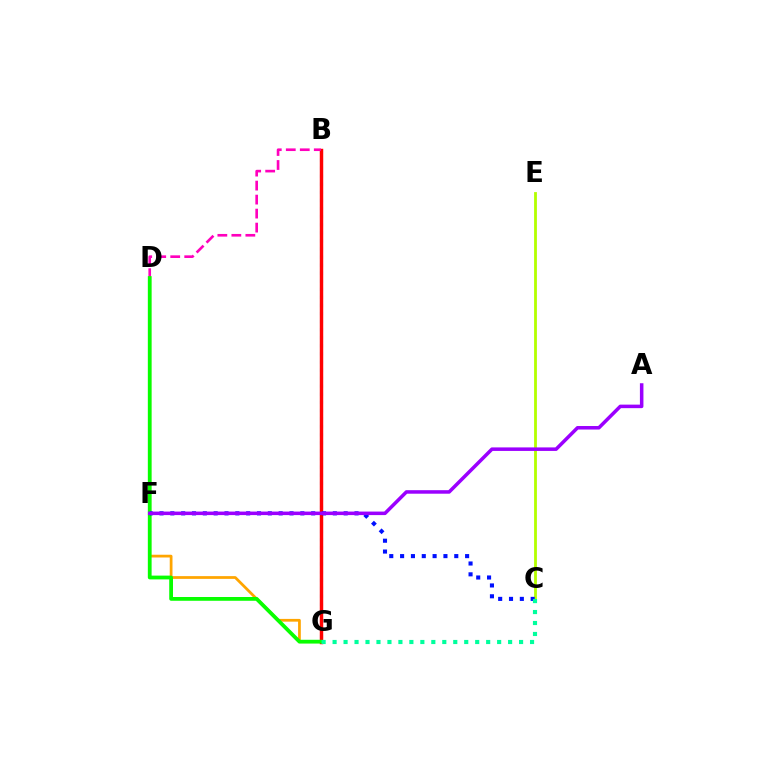{('B', 'G'): [{'color': '#00b5ff', 'line_style': 'dotted', 'thickness': 2.19}, {'color': '#ff0000', 'line_style': 'solid', 'thickness': 2.48}], ('C', 'E'): [{'color': '#b3ff00', 'line_style': 'solid', 'thickness': 2.02}], ('B', 'D'): [{'color': '#ff00bd', 'line_style': 'dashed', 'thickness': 1.9}], ('D', 'G'): [{'color': '#ffa500', 'line_style': 'solid', 'thickness': 1.98}, {'color': '#08ff00', 'line_style': 'solid', 'thickness': 2.72}], ('C', 'F'): [{'color': '#0010ff', 'line_style': 'dotted', 'thickness': 2.94}], ('C', 'G'): [{'color': '#00ff9d', 'line_style': 'dotted', 'thickness': 2.98}], ('A', 'F'): [{'color': '#9b00ff', 'line_style': 'solid', 'thickness': 2.54}]}